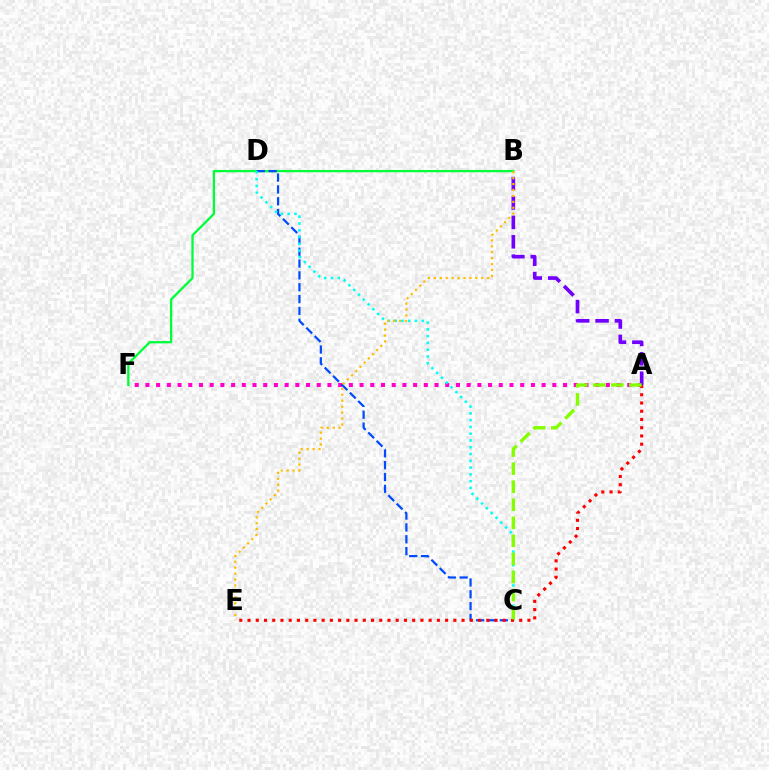{('A', 'F'): [{'color': '#ff00cf', 'line_style': 'dotted', 'thickness': 2.91}], ('B', 'F'): [{'color': '#00ff39', 'line_style': 'solid', 'thickness': 1.65}], ('C', 'D'): [{'color': '#004bff', 'line_style': 'dashed', 'thickness': 1.61}, {'color': '#00fff6', 'line_style': 'dotted', 'thickness': 1.84}], ('A', 'B'): [{'color': '#7200ff', 'line_style': 'dashed', 'thickness': 2.64}], ('B', 'E'): [{'color': '#ffbd00', 'line_style': 'dotted', 'thickness': 1.61}], ('A', 'E'): [{'color': '#ff0000', 'line_style': 'dotted', 'thickness': 2.24}], ('A', 'C'): [{'color': '#84ff00', 'line_style': 'dashed', 'thickness': 2.45}]}